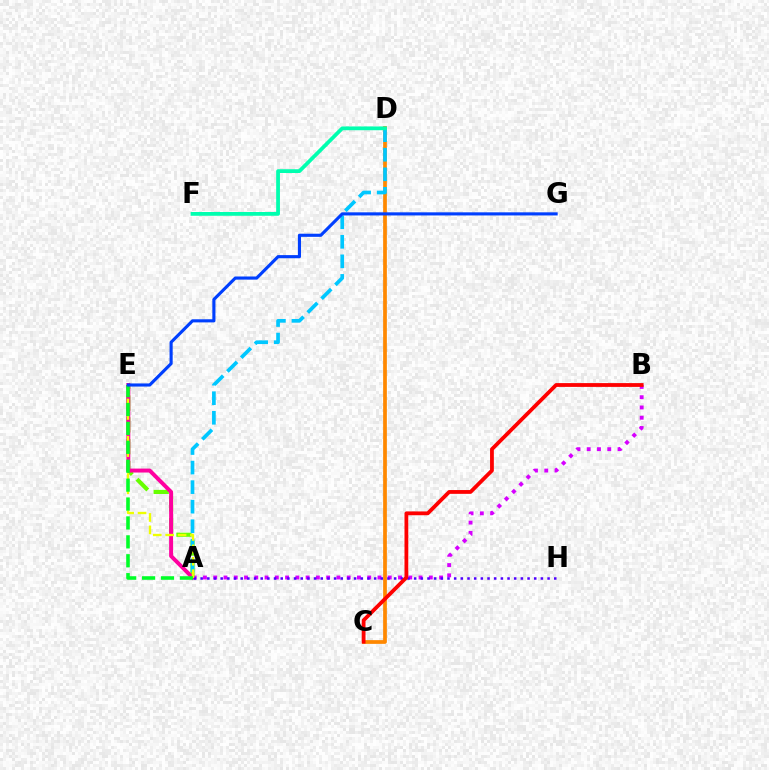{('A', 'B'): [{'color': '#d600ff', 'line_style': 'dotted', 'thickness': 2.79}], ('A', 'E'): [{'color': '#66ff00', 'line_style': 'dashed', 'thickness': 2.97}, {'color': '#ff00a0', 'line_style': 'solid', 'thickness': 2.84}, {'color': '#eeff00', 'line_style': 'dashed', 'thickness': 1.68}, {'color': '#00ff27', 'line_style': 'dashed', 'thickness': 2.57}], ('C', 'D'): [{'color': '#ff8800', 'line_style': 'solid', 'thickness': 2.68}], ('A', 'D'): [{'color': '#00c7ff', 'line_style': 'dashed', 'thickness': 2.66}], ('A', 'H'): [{'color': '#4f00ff', 'line_style': 'dotted', 'thickness': 1.81}], ('E', 'G'): [{'color': '#003fff', 'line_style': 'solid', 'thickness': 2.25}], ('D', 'F'): [{'color': '#00ffaf', 'line_style': 'solid', 'thickness': 2.72}], ('B', 'C'): [{'color': '#ff0000', 'line_style': 'solid', 'thickness': 2.73}]}